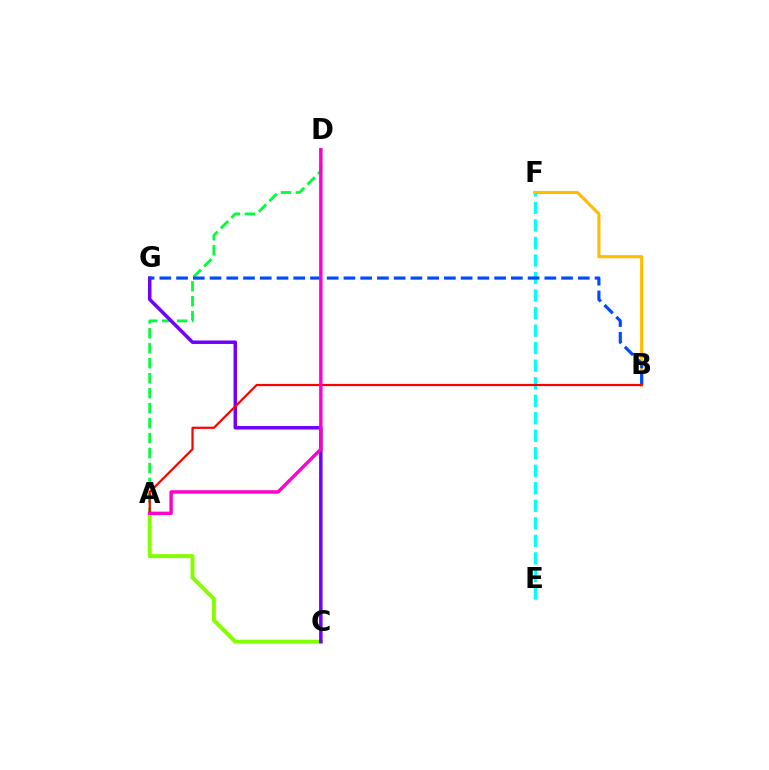{('E', 'F'): [{'color': '#00fff6', 'line_style': 'dashed', 'thickness': 2.38}], ('A', 'D'): [{'color': '#00ff39', 'line_style': 'dashed', 'thickness': 2.03}, {'color': '#ff00cf', 'line_style': 'solid', 'thickness': 2.48}], ('A', 'C'): [{'color': '#84ff00', 'line_style': 'solid', 'thickness': 2.87}], ('C', 'G'): [{'color': '#7200ff', 'line_style': 'solid', 'thickness': 2.52}], ('B', 'F'): [{'color': '#ffbd00', 'line_style': 'solid', 'thickness': 2.25}], ('B', 'G'): [{'color': '#004bff', 'line_style': 'dashed', 'thickness': 2.27}], ('A', 'B'): [{'color': '#ff0000', 'line_style': 'solid', 'thickness': 1.59}]}